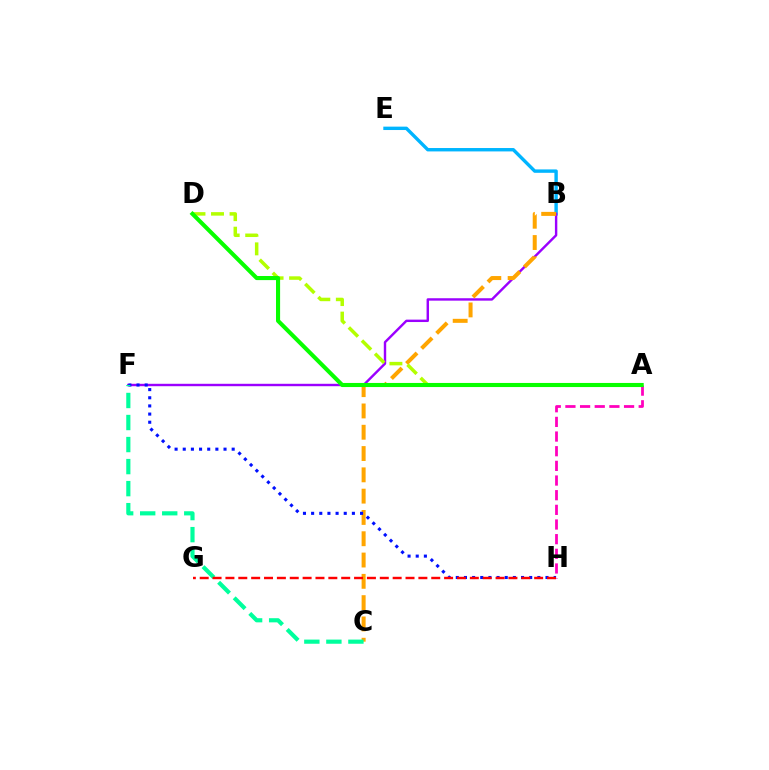{('B', 'E'): [{'color': '#00b5ff', 'line_style': 'solid', 'thickness': 2.44}], ('B', 'F'): [{'color': '#9b00ff', 'line_style': 'solid', 'thickness': 1.74}], ('B', 'C'): [{'color': '#ffa500', 'line_style': 'dashed', 'thickness': 2.89}], ('F', 'H'): [{'color': '#0010ff', 'line_style': 'dotted', 'thickness': 2.22}], ('C', 'F'): [{'color': '#00ff9d', 'line_style': 'dashed', 'thickness': 2.99}], ('A', 'D'): [{'color': '#b3ff00', 'line_style': 'dashed', 'thickness': 2.52}, {'color': '#08ff00', 'line_style': 'solid', 'thickness': 2.95}], ('A', 'H'): [{'color': '#ff00bd', 'line_style': 'dashed', 'thickness': 1.99}], ('G', 'H'): [{'color': '#ff0000', 'line_style': 'dashed', 'thickness': 1.75}]}